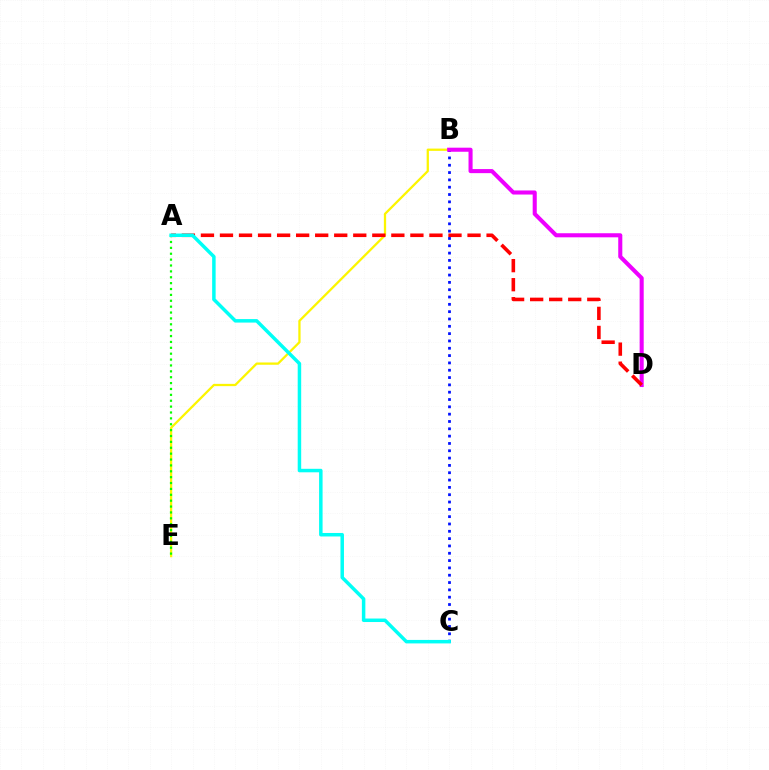{('B', 'E'): [{'color': '#fcf500', 'line_style': 'solid', 'thickness': 1.64}], ('B', 'C'): [{'color': '#0010ff', 'line_style': 'dotted', 'thickness': 1.99}], ('A', 'E'): [{'color': '#08ff00', 'line_style': 'dotted', 'thickness': 1.6}], ('B', 'D'): [{'color': '#ee00ff', 'line_style': 'solid', 'thickness': 2.93}], ('A', 'D'): [{'color': '#ff0000', 'line_style': 'dashed', 'thickness': 2.59}], ('A', 'C'): [{'color': '#00fff6', 'line_style': 'solid', 'thickness': 2.51}]}